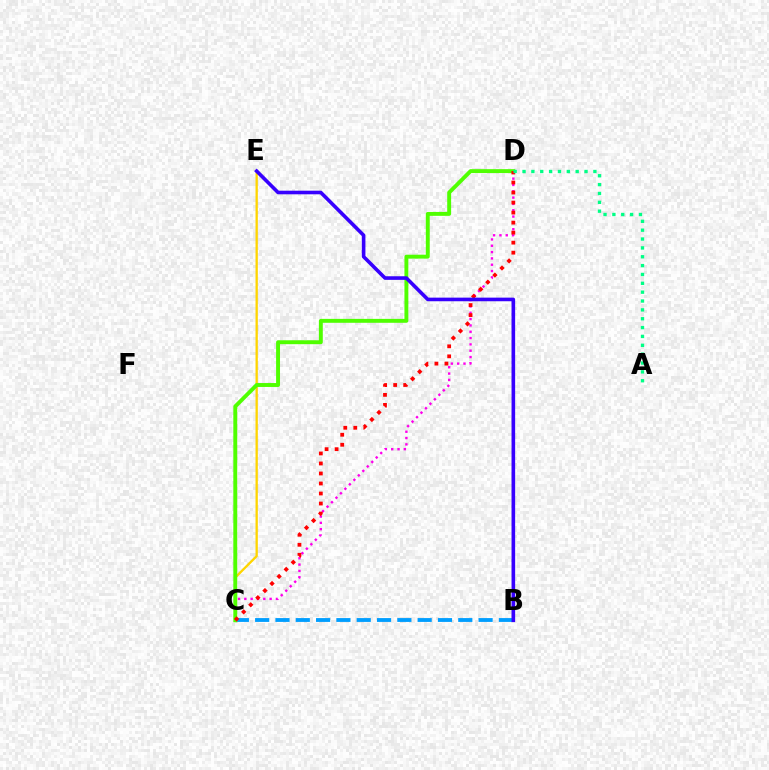{('C', 'D'): [{'color': '#ff00ed', 'line_style': 'dotted', 'thickness': 1.72}, {'color': '#4fff00', 'line_style': 'solid', 'thickness': 2.82}, {'color': '#ff0000', 'line_style': 'dotted', 'thickness': 2.72}], ('C', 'E'): [{'color': '#ffd500', 'line_style': 'solid', 'thickness': 1.66}], ('B', 'C'): [{'color': '#009eff', 'line_style': 'dashed', 'thickness': 2.76}], ('A', 'D'): [{'color': '#00ff86', 'line_style': 'dotted', 'thickness': 2.41}], ('B', 'E'): [{'color': '#3700ff', 'line_style': 'solid', 'thickness': 2.6}]}